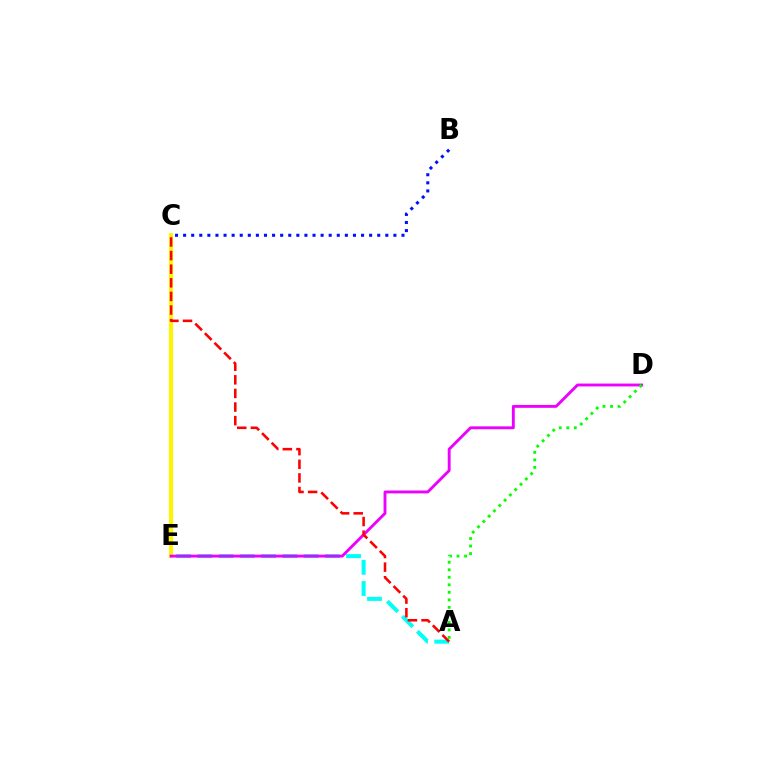{('C', 'E'): [{'color': '#fcf500', 'line_style': 'solid', 'thickness': 2.96}], ('A', 'E'): [{'color': '#00fff6', 'line_style': 'dashed', 'thickness': 2.89}], ('B', 'C'): [{'color': '#0010ff', 'line_style': 'dotted', 'thickness': 2.2}], ('D', 'E'): [{'color': '#ee00ff', 'line_style': 'solid', 'thickness': 2.07}], ('A', 'C'): [{'color': '#ff0000', 'line_style': 'dashed', 'thickness': 1.85}], ('A', 'D'): [{'color': '#08ff00', 'line_style': 'dotted', 'thickness': 2.04}]}